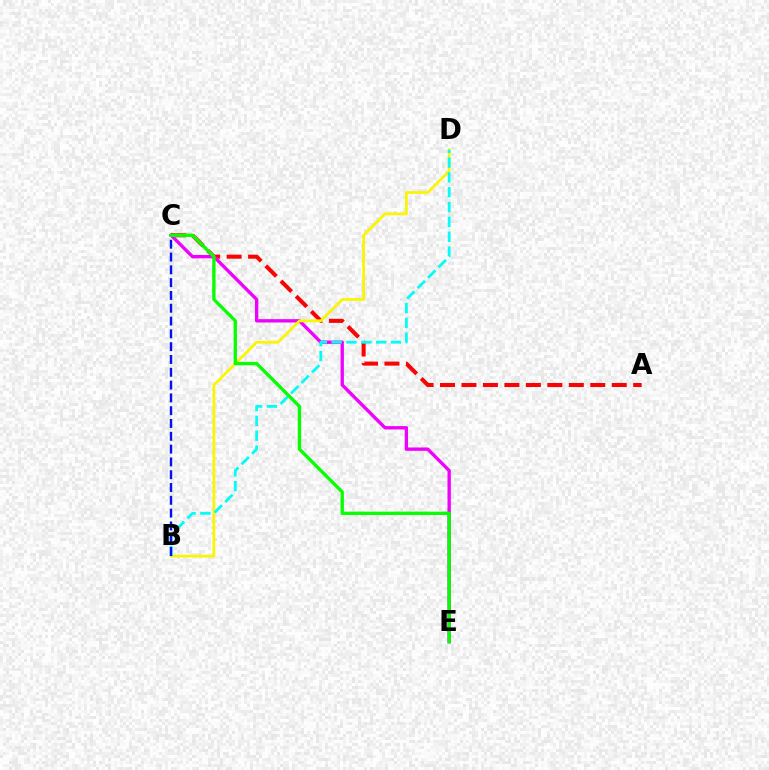{('A', 'C'): [{'color': '#ff0000', 'line_style': 'dashed', 'thickness': 2.92}], ('C', 'E'): [{'color': '#ee00ff', 'line_style': 'solid', 'thickness': 2.42}, {'color': '#08ff00', 'line_style': 'solid', 'thickness': 2.41}], ('B', 'D'): [{'color': '#fcf500', 'line_style': 'solid', 'thickness': 1.97}, {'color': '#00fff6', 'line_style': 'dashed', 'thickness': 2.02}], ('B', 'C'): [{'color': '#0010ff', 'line_style': 'dashed', 'thickness': 1.74}]}